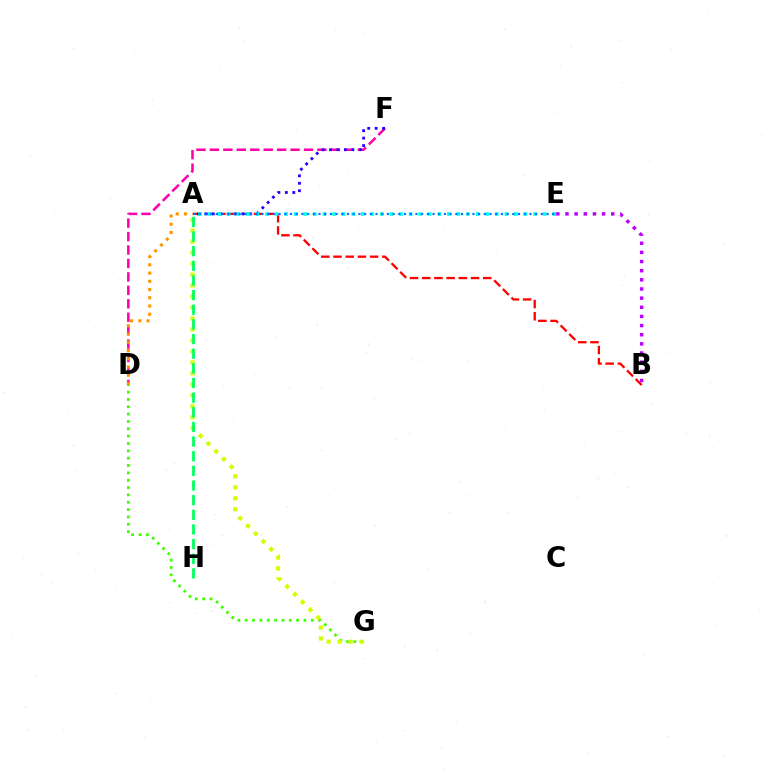{('D', 'F'): [{'color': '#ff00ac', 'line_style': 'dashed', 'thickness': 1.83}], ('A', 'B'): [{'color': '#ff0000', 'line_style': 'dashed', 'thickness': 1.66}], ('A', 'F'): [{'color': '#2500ff', 'line_style': 'dotted', 'thickness': 2.02}], ('A', 'E'): [{'color': '#00fff6', 'line_style': 'dotted', 'thickness': 2.6}, {'color': '#0074ff', 'line_style': 'dotted', 'thickness': 1.55}], ('D', 'G'): [{'color': '#3dff00', 'line_style': 'dotted', 'thickness': 2.0}], ('A', 'G'): [{'color': '#d1ff00', 'line_style': 'dotted', 'thickness': 2.98}], ('A', 'H'): [{'color': '#00ff5c', 'line_style': 'dashed', 'thickness': 1.99}], ('B', 'E'): [{'color': '#b900ff', 'line_style': 'dotted', 'thickness': 2.49}], ('A', 'D'): [{'color': '#ff9400', 'line_style': 'dotted', 'thickness': 2.24}]}